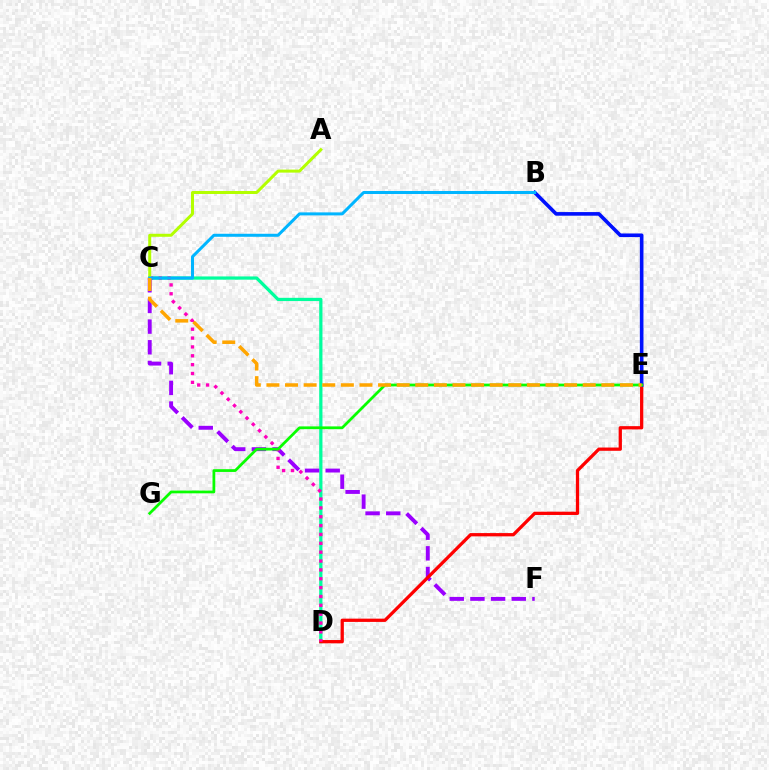{('C', 'D'): [{'color': '#00ff9d', 'line_style': 'solid', 'thickness': 2.33}, {'color': '#ff00bd', 'line_style': 'dotted', 'thickness': 2.41}], ('C', 'F'): [{'color': '#9b00ff', 'line_style': 'dashed', 'thickness': 2.81}], ('D', 'E'): [{'color': '#ff0000', 'line_style': 'solid', 'thickness': 2.35}], ('B', 'E'): [{'color': '#0010ff', 'line_style': 'solid', 'thickness': 2.6}], ('E', 'G'): [{'color': '#08ff00', 'line_style': 'solid', 'thickness': 1.99}], ('A', 'C'): [{'color': '#b3ff00', 'line_style': 'solid', 'thickness': 2.16}], ('B', 'C'): [{'color': '#00b5ff', 'line_style': 'solid', 'thickness': 2.17}], ('C', 'E'): [{'color': '#ffa500', 'line_style': 'dashed', 'thickness': 2.53}]}